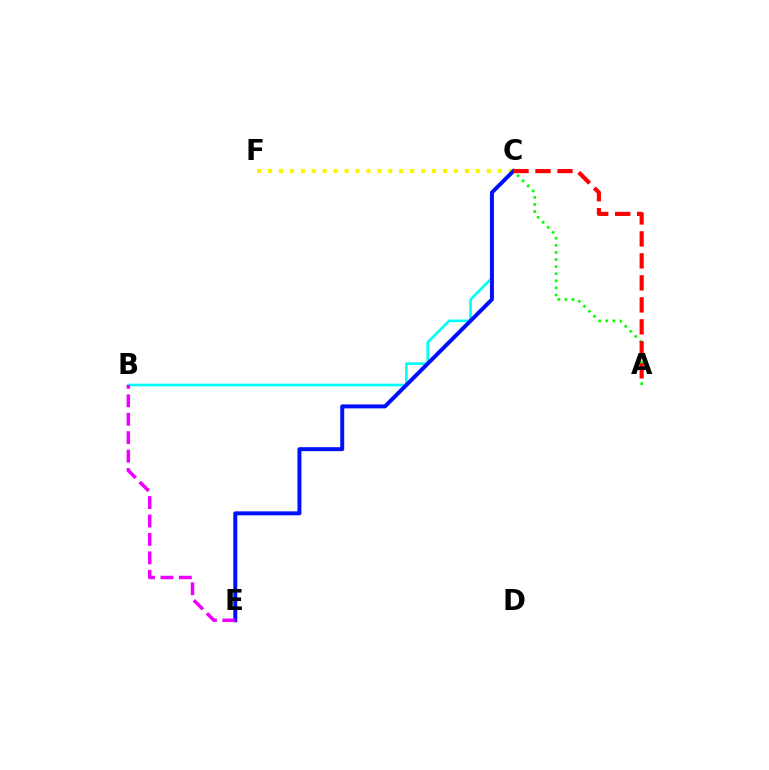{('A', 'C'): [{'color': '#08ff00', 'line_style': 'dotted', 'thickness': 1.93}, {'color': '#ff0000', 'line_style': 'dashed', 'thickness': 2.99}], ('B', 'C'): [{'color': '#00fff6', 'line_style': 'solid', 'thickness': 1.93}], ('C', 'F'): [{'color': '#fcf500', 'line_style': 'dotted', 'thickness': 2.97}], ('C', 'E'): [{'color': '#0010ff', 'line_style': 'solid', 'thickness': 2.86}], ('B', 'E'): [{'color': '#ee00ff', 'line_style': 'dashed', 'thickness': 2.5}]}